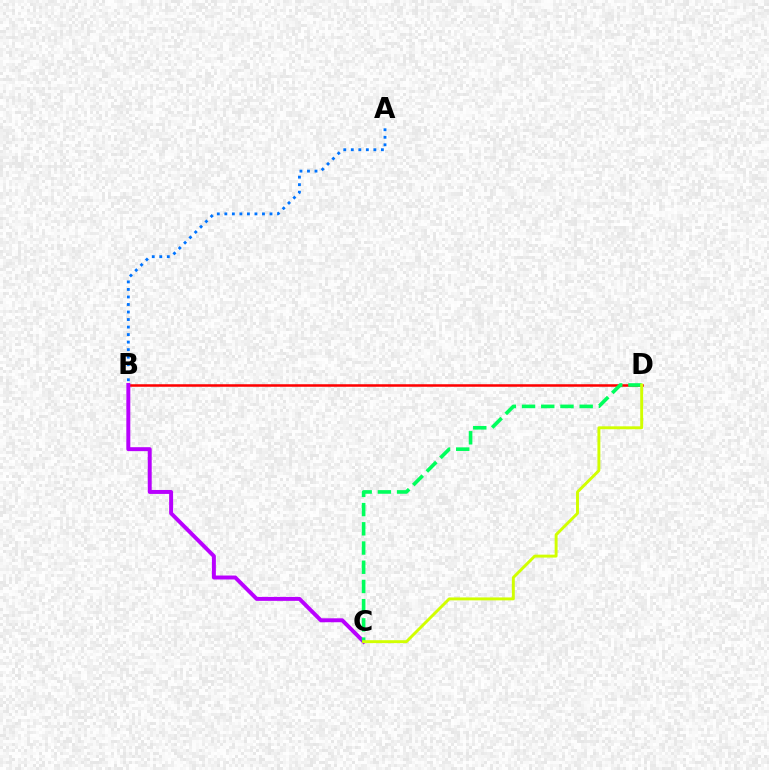{('B', 'D'): [{'color': '#ff0000', 'line_style': 'solid', 'thickness': 1.82}], ('B', 'C'): [{'color': '#b900ff', 'line_style': 'solid', 'thickness': 2.84}], ('C', 'D'): [{'color': '#00ff5c', 'line_style': 'dashed', 'thickness': 2.61}, {'color': '#d1ff00', 'line_style': 'solid', 'thickness': 2.1}], ('A', 'B'): [{'color': '#0074ff', 'line_style': 'dotted', 'thickness': 2.04}]}